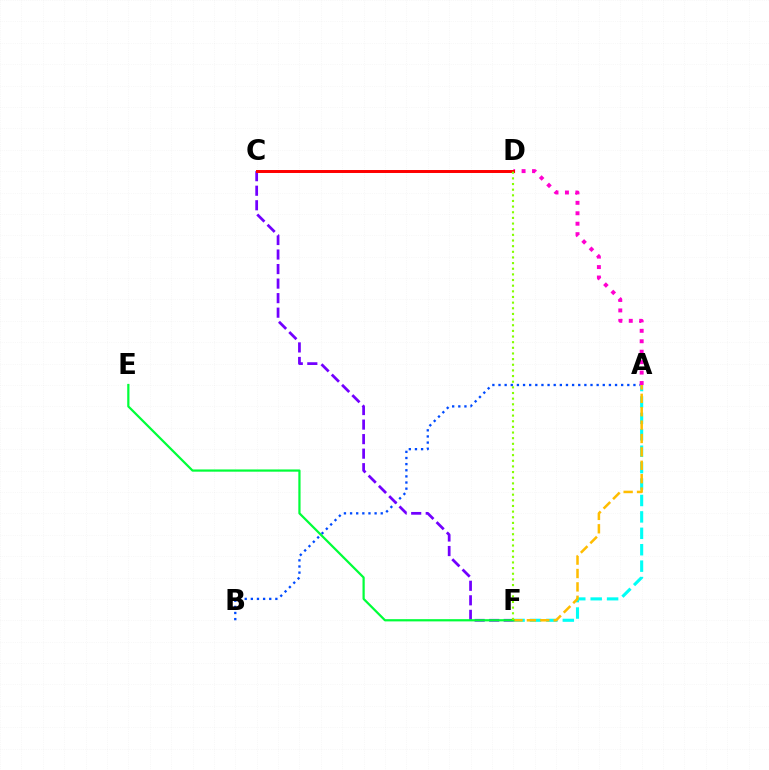{('A', 'B'): [{'color': '#004bff', 'line_style': 'dotted', 'thickness': 1.67}], ('A', 'D'): [{'color': '#ff00cf', 'line_style': 'dotted', 'thickness': 2.84}], ('A', 'F'): [{'color': '#00fff6', 'line_style': 'dashed', 'thickness': 2.23}, {'color': '#ffbd00', 'line_style': 'dashed', 'thickness': 1.82}], ('C', 'F'): [{'color': '#7200ff', 'line_style': 'dashed', 'thickness': 1.97}], ('E', 'F'): [{'color': '#00ff39', 'line_style': 'solid', 'thickness': 1.6}], ('C', 'D'): [{'color': '#ff0000', 'line_style': 'solid', 'thickness': 2.14}], ('D', 'F'): [{'color': '#84ff00', 'line_style': 'dotted', 'thickness': 1.53}]}